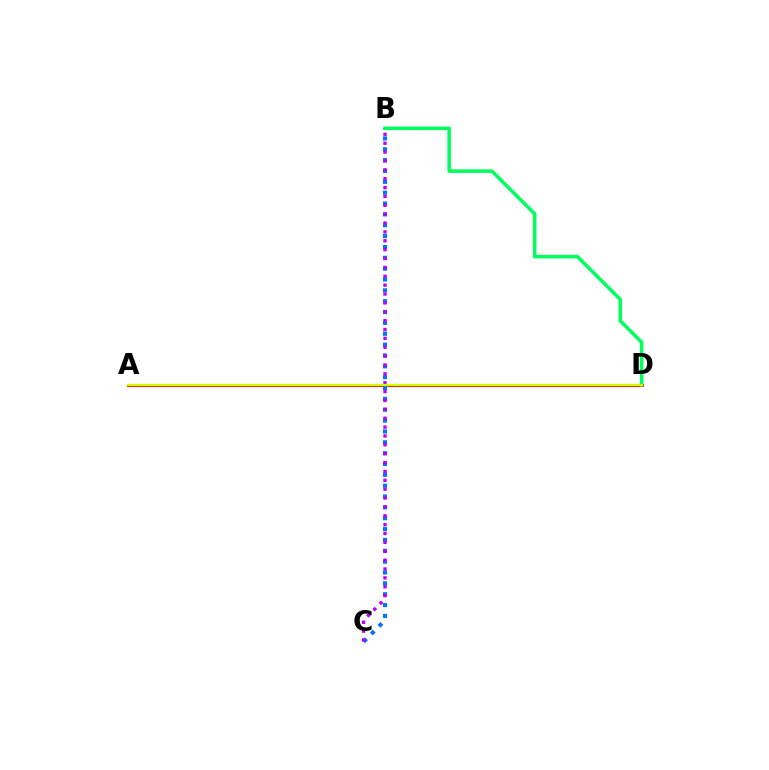{('A', 'D'): [{'color': '#ff0000', 'line_style': 'solid', 'thickness': 2.13}, {'color': '#d1ff00', 'line_style': 'solid', 'thickness': 1.62}], ('B', 'C'): [{'color': '#0074ff', 'line_style': 'dotted', 'thickness': 2.95}, {'color': '#b900ff', 'line_style': 'dotted', 'thickness': 2.41}], ('B', 'D'): [{'color': '#00ff5c', 'line_style': 'solid', 'thickness': 2.53}]}